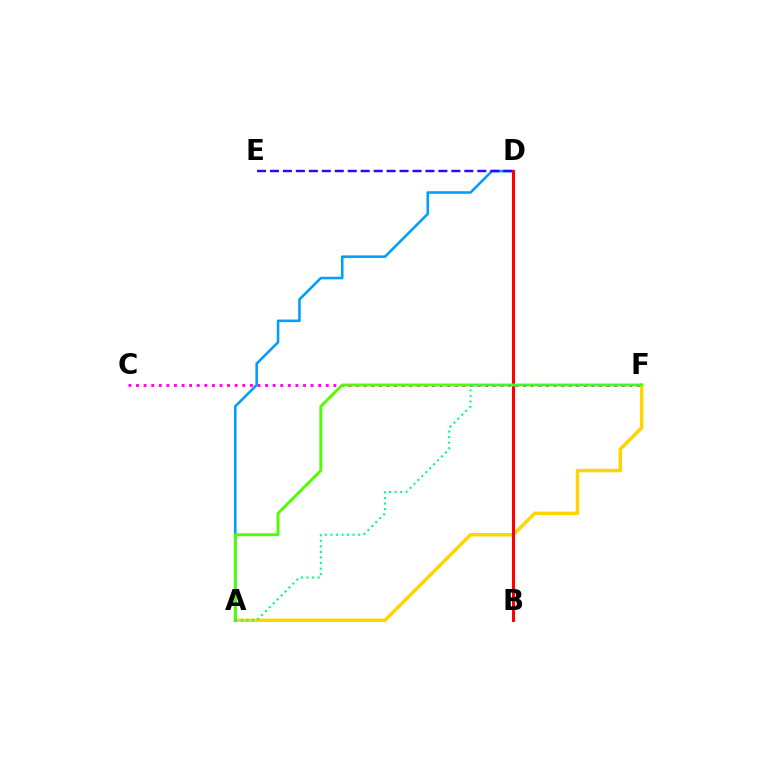{('C', 'F'): [{'color': '#ff00ed', 'line_style': 'dotted', 'thickness': 2.06}], ('A', 'F'): [{'color': '#ffd500', 'line_style': 'solid', 'thickness': 2.49}, {'color': '#4fff00', 'line_style': 'solid', 'thickness': 2.09}, {'color': '#00ff86', 'line_style': 'dotted', 'thickness': 1.51}], ('A', 'D'): [{'color': '#009eff', 'line_style': 'solid', 'thickness': 1.85}], ('B', 'D'): [{'color': '#ff0000', 'line_style': 'solid', 'thickness': 2.19}], ('D', 'E'): [{'color': '#3700ff', 'line_style': 'dashed', 'thickness': 1.76}]}